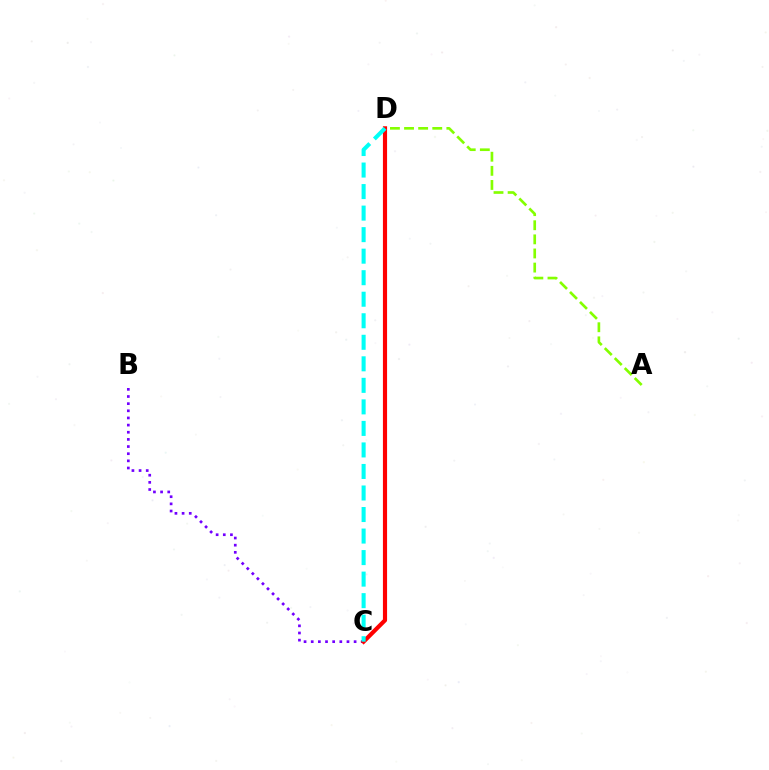{('B', 'C'): [{'color': '#7200ff', 'line_style': 'dotted', 'thickness': 1.94}], ('A', 'D'): [{'color': '#84ff00', 'line_style': 'dashed', 'thickness': 1.92}], ('C', 'D'): [{'color': '#ff0000', 'line_style': 'solid', 'thickness': 2.99}, {'color': '#00fff6', 'line_style': 'dashed', 'thickness': 2.92}]}